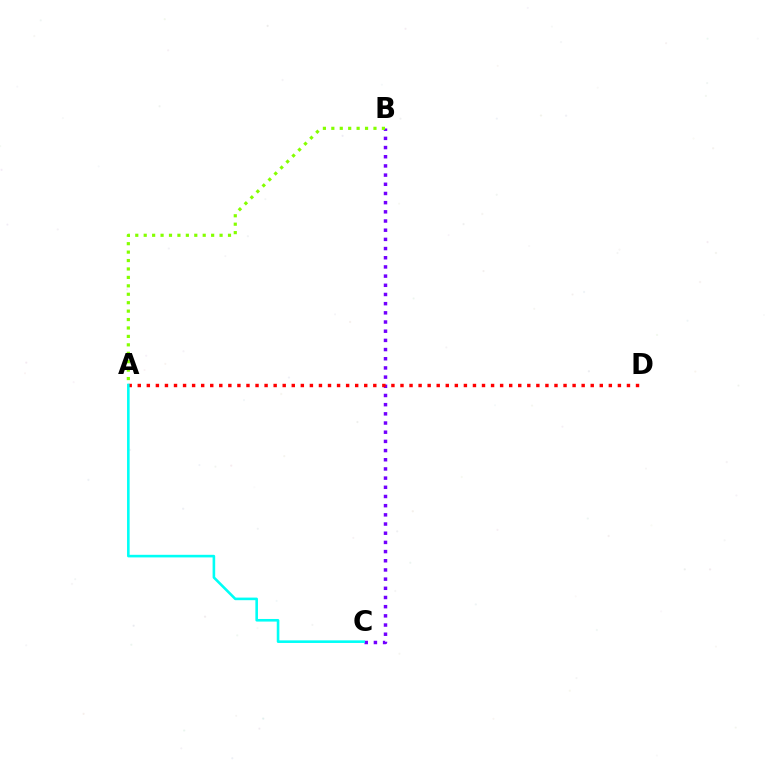{('B', 'C'): [{'color': '#7200ff', 'line_style': 'dotted', 'thickness': 2.49}], ('A', 'D'): [{'color': '#ff0000', 'line_style': 'dotted', 'thickness': 2.46}], ('A', 'B'): [{'color': '#84ff00', 'line_style': 'dotted', 'thickness': 2.29}], ('A', 'C'): [{'color': '#00fff6', 'line_style': 'solid', 'thickness': 1.87}]}